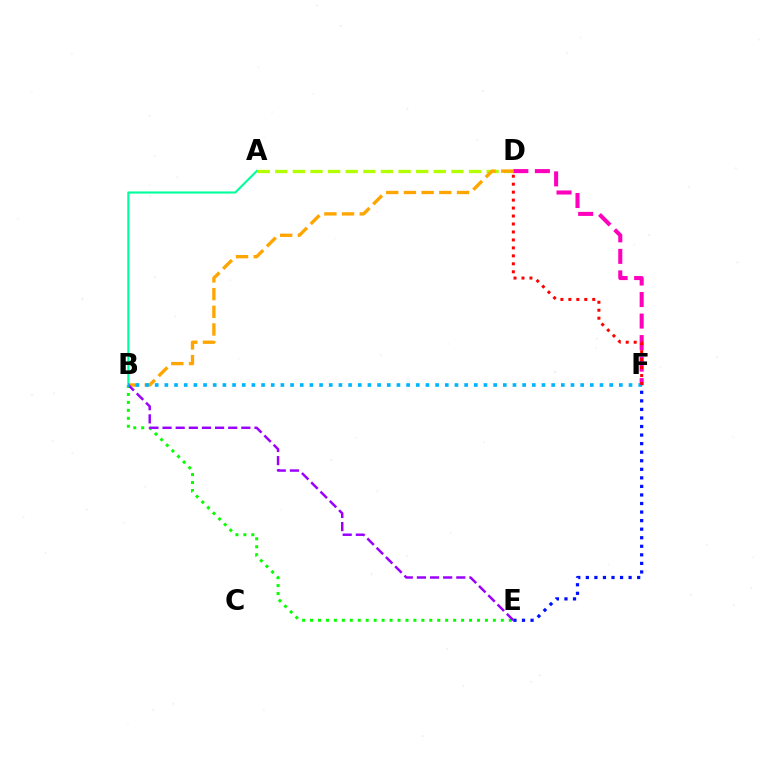{('E', 'F'): [{'color': '#0010ff', 'line_style': 'dotted', 'thickness': 2.32}], ('B', 'E'): [{'color': '#08ff00', 'line_style': 'dotted', 'thickness': 2.16}, {'color': '#9b00ff', 'line_style': 'dashed', 'thickness': 1.78}], ('A', 'B'): [{'color': '#00ff9d', 'line_style': 'solid', 'thickness': 1.53}], ('A', 'D'): [{'color': '#b3ff00', 'line_style': 'dashed', 'thickness': 2.39}], ('D', 'F'): [{'color': '#ff00bd', 'line_style': 'dashed', 'thickness': 2.92}, {'color': '#ff0000', 'line_style': 'dotted', 'thickness': 2.16}], ('B', 'D'): [{'color': '#ffa500', 'line_style': 'dashed', 'thickness': 2.4}], ('B', 'F'): [{'color': '#00b5ff', 'line_style': 'dotted', 'thickness': 2.63}]}